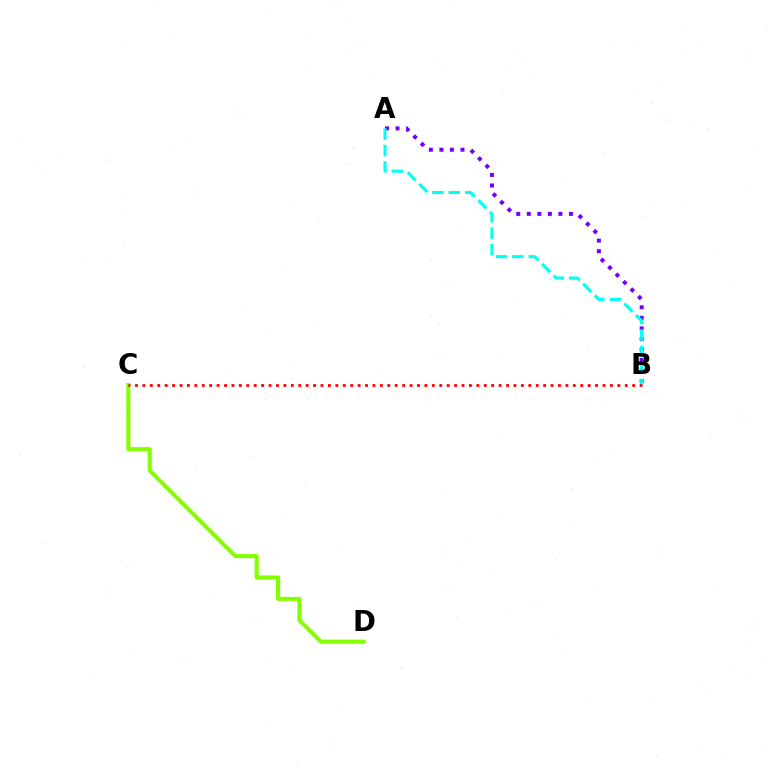{('A', 'B'): [{'color': '#7200ff', 'line_style': 'dotted', 'thickness': 2.86}, {'color': '#00fff6', 'line_style': 'dashed', 'thickness': 2.24}], ('C', 'D'): [{'color': '#84ff00', 'line_style': 'solid', 'thickness': 2.95}], ('B', 'C'): [{'color': '#ff0000', 'line_style': 'dotted', 'thickness': 2.02}]}